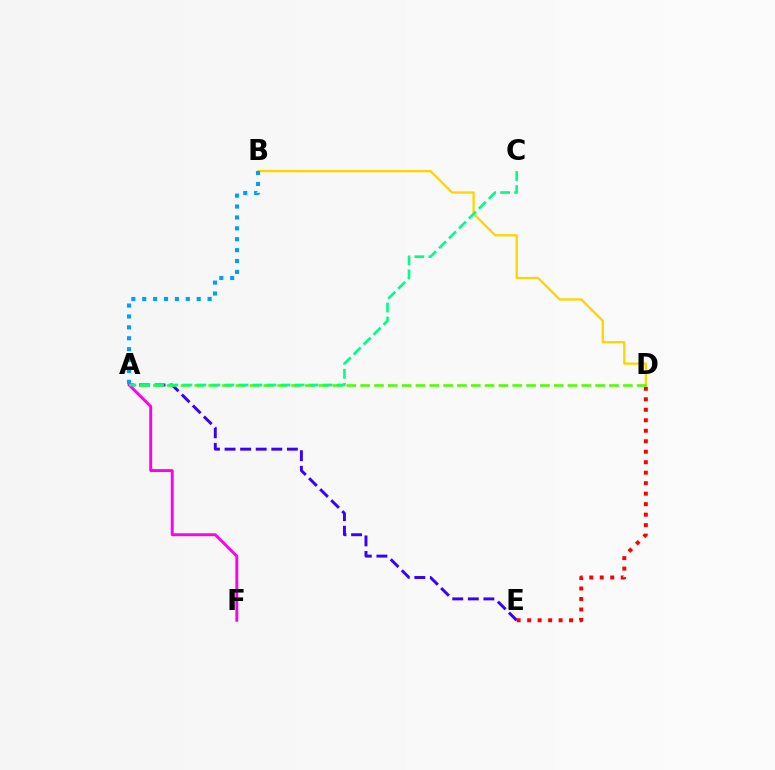{('A', 'E'): [{'color': '#3700ff', 'line_style': 'dashed', 'thickness': 2.12}], ('B', 'D'): [{'color': '#ffd500', 'line_style': 'solid', 'thickness': 1.66}], ('D', 'E'): [{'color': '#ff0000', 'line_style': 'dotted', 'thickness': 2.85}], ('A', 'D'): [{'color': '#4fff00', 'line_style': 'dashed', 'thickness': 1.88}], ('A', 'B'): [{'color': '#009eff', 'line_style': 'dotted', 'thickness': 2.96}], ('A', 'F'): [{'color': '#ff00ed', 'line_style': 'solid', 'thickness': 2.09}], ('A', 'C'): [{'color': '#00ff86', 'line_style': 'dashed', 'thickness': 1.91}]}